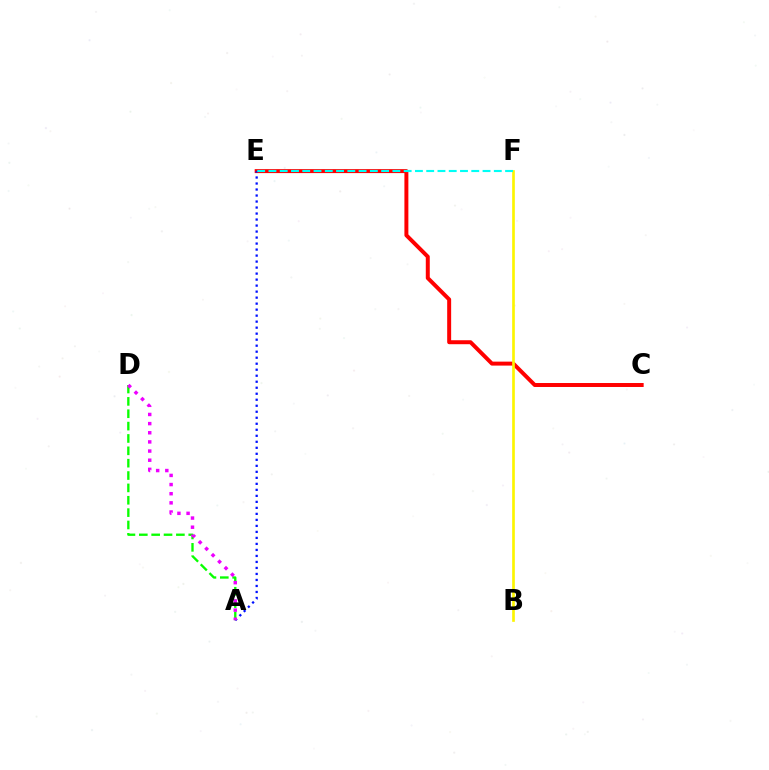{('C', 'E'): [{'color': '#ff0000', 'line_style': 'solid', 'thickness': 2.86}], ('A', 'D'): [{'color': '#08ff00', 'line_style': 'dashed', 'thickness': 1.68}, {'color': '#ee00ff', 'line_style': 'dotted', 'thickness': 2.49}], ('A', 'E'): [{'color': '#0010ff', 'line_style': 'dotted', 'thickness': 1.63}], ('B', 'F'): [{'color': '#fcf500', 'line_style': 'solid', 'thickness': 1.92}], ('E', 'F'): [{'color': '#00fff6', 'line_style': 'dashed', 'thickness': 1.53}]}